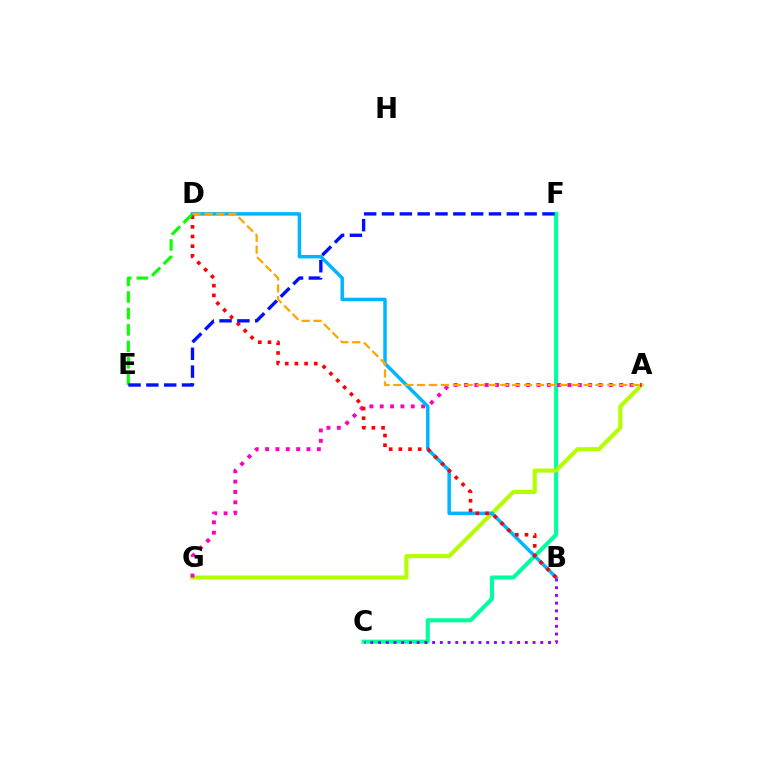{('C', 'F'): [{'color': '#00ff9d', 'line_style': 'solid', 'thickness': 2.95}], ('A', 'G'): [{'color': '#b3ff00', 'line_style': 'solid', 'thickness': 2.95}, {'color': '#ff00bd', 'line_style': 'dotted', 'thickness': 2.81}], ('B', 'D'): [{'color': '#00b5ff', 'line_style': 'solid', 'thickness': 2.51}, {'color': '#ff0000', 'line_style': 'dotted', 'thickness': 2.63}], ('D', 'E'): [{'color': '#08ff00', 'line_style': 'dashed', 'thickness': 2.24}], ('E', 'F'): [{'color': '#0010ff', 'line_style': 'dashed', 'thickness': 2.42}], ('B', 'C'): [{'color': '#9b00ff', 'line_style': 'dotted', 'thickness': 2.1}], ('A', 'D'): [{'color': '#ffa500', 'line_style': 'dashed', 'thickness': 1.62}]}